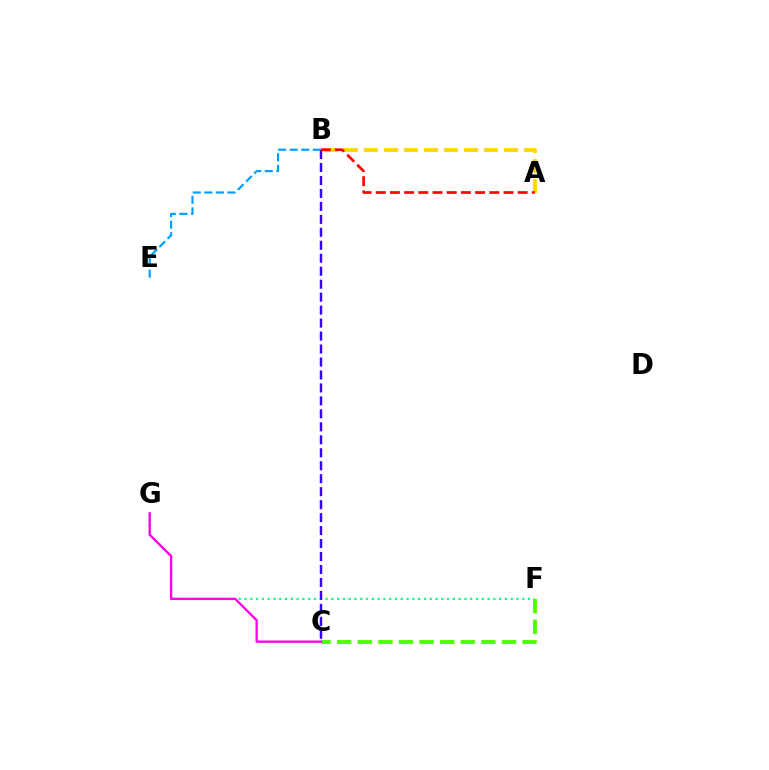{('F', 'G'): [{'color': '#00ff86', 'line_style': 'dotted', 'thickness': 1.57}], ('B', 'C'): [{'color': '#3700ff', 'line_style': 'dashed', 'thickness': 1.76}], ('A', 'B'): [{'color': '#ffd500', 'line_style': 'dashed', 'thickness': 2.72}, {'color': '#ff0000', 'line_style': 'dashed', 'thickness': 1.93}], ('B', 'E'): [{'color': '#009eff', 'line_style': 'dashed', 'thickness': 1.57}], ('C', 'F'): [{'color': '#4fff00', 'line_style': 'dashed', 'thickness': 2.8}], ('C', 'G'): [{'color': '#ff00ed', 'line_style': 'solid', 'thickness': 1.69}]}